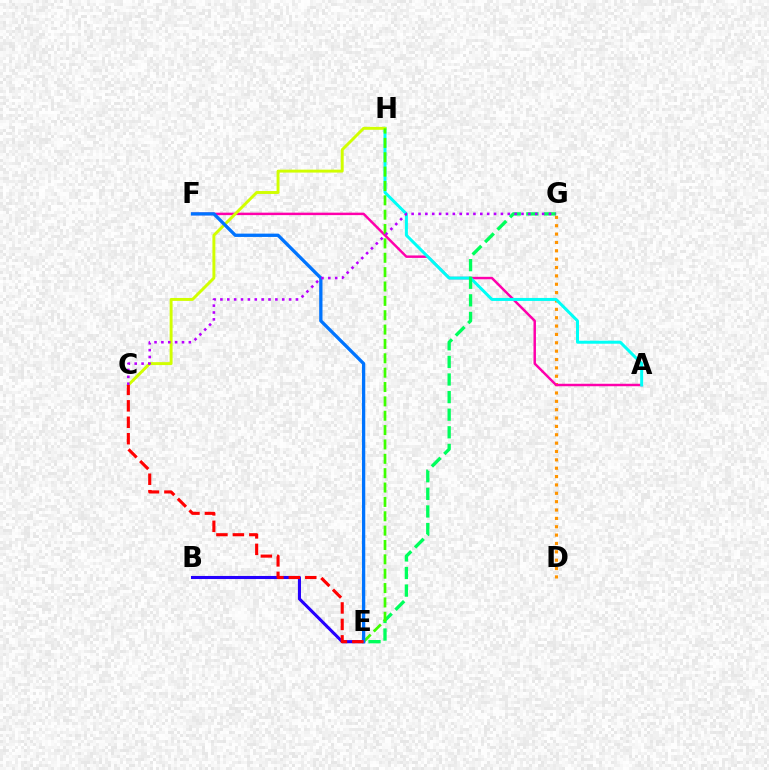{('D', 'G'): [{'color': '#ff9400', 'line_style': 'dotted', 'thickness': 2.27}], ('A', 'F'): [{'color': '#ff00ac', 'line_style': 'solid', 'thickness': 1.78}], ('B', 'E'): [{'color': '#2500ff', 'line_style': 'solid', 'thickness': 2.21}], ('A', 'H'): [{'color': '#00fff6', 'line_style': 'solid', 'thickness': 2.16}], ('C', 'H'): [{'color': '#d1ff00', 'line_style': 'solid', 'thickness': 2.11}], ('E', 'G'): [{'color': '#00ff5c', 'line_style': 'dashed', 'thickness': 2.39}], ('E', 'H'): [{'color': '#3dff00', 'line_style': 'dashed', 'thickness': 1.95}], ('E', 'F'): [{'color': '#0074ff', 'line_style': 'solid', 'thickness': 2.38}], ('C', 'G'): [{'color': '#b900ff', 'line_style': 'dotted', 'thickness': 1.87}], ('C', 'E'): [{'color': '#ff0000', 'line_style': 'dashed', 'thickness': 2.24}]}